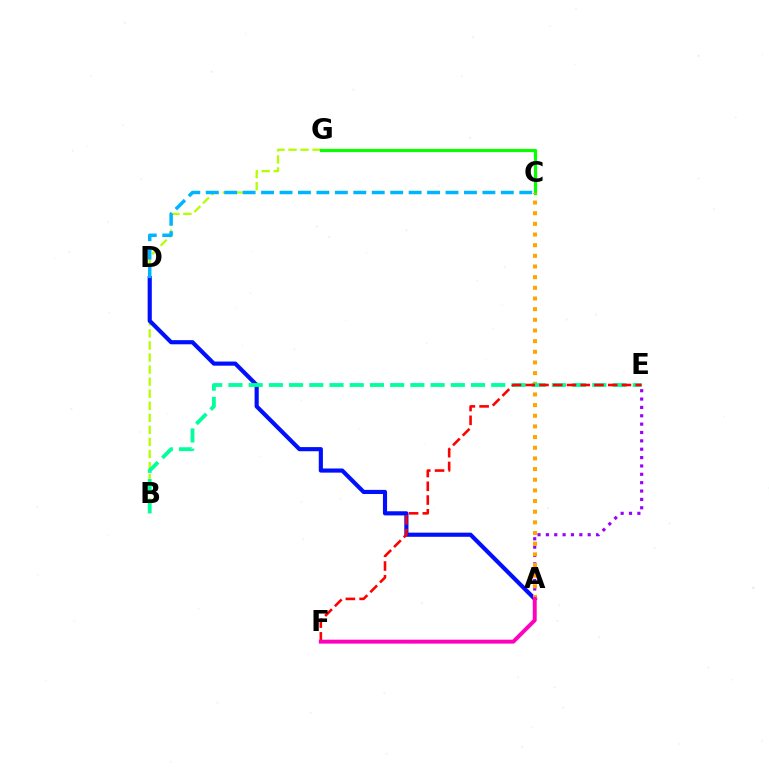{('B', 'G'): [{'color': '#b3ff00', 'line_style': 'dashed', 'thickness': 1.64}], ('A', 'D'): [{'color': '#0010ff', 'line_style': 'solid', 'thickness': 2.98}], ('C', 'G'): [{'color': '#08ff00', 'line_style': 'solid', 'thickness': 2.29}], ('A', 'E'): [{'color': '#9b00ff', 'line_style': 'dotted', 'thickness': 2.27}], ('A', 'C'): [{'color': '#ffa500', 'line_style': 'dotted', 'thickness': 2.9}], ('C', 'D'): [{'color': '#00b5ff', 'line_style': 'dashed', 'thickness': 2.51}], ('B', 'E'): [{'color': '#00ff9d', 'line_style': 'dashed', 'thickness': 2.75}], ('E', 'F'): [{'color': '#ff0000', 'line_style': 'dashed', 'thickness': 1.87}], ('A', 'F'): [{'color': '#ff00bd', 'line_style': 'solid', 'thickness': 2.83}]}